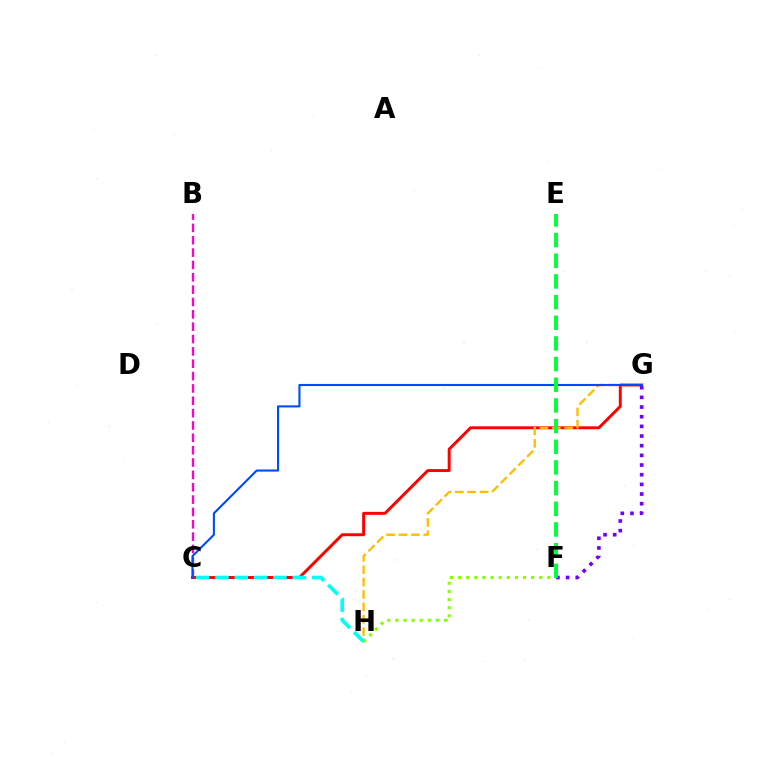{('B', 'C'): [{'color': '#ff00cf', 'line_style': 'dashed', 'thickness': 1.68}], ('C', 'G'): [{'color': '#ff0000', 'line_style': 'solid', 'thickness': 2.11}, {'color': '#004bff', 'line_style': 'solid', 'thickness': 1.51}], ('G', 'H'): [{'color': '#ffbd00', 'line_style': 'dashed', 'thickness': 1.68}], ('C', 'H'): [{'color': '#00fff6', 'line_style': 'dashed', 'thickness': 2.63}], ('F', 'H'): [{'color': '#84ff00', 'line_style': 'dotted', 'thickness': 2.21}], ('F', 'G'): [{'color': '#7200ff', 'line_style': 'dotted', 'thickness': 2.63}], ('E', 'F'): [{'color': '#00ff39', 'line_style': 'dashed', 'thickness': 2.81}]}